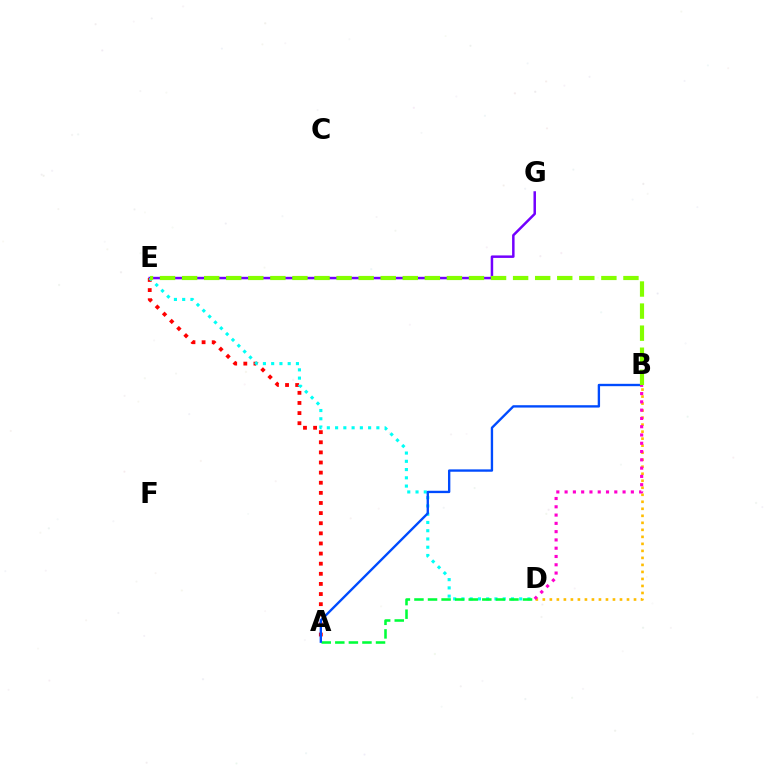{('B', 'D'): [{'color': '#ffbd00', 'line_style': 'dotted', 'thickness': 1.91}, {'color': '#ff00cf', 'line_style': 'dotted', 'thickness': 2.25}], ('E', 'G'): [{'color': '#7200ff', 'line_style': 'solid', 'thickness': 1.79}], ('A', 'E'): [{'color': '#ff0000', 'line_style': 'dotted', 'thickness': 2.75}], ('D', 'E'): [{'color': '#00fff6', 'line_style': 'dotted', 'thickness': 2.24}], ('A', 'D'): [{'color': '#00ff39', 'line_style': 'dashed', 'thickness': 1.84}], ('A', 'B'): [{'color': '#004bff', 'line_style': 'solid', 'thickness': 1.7}], ('B', 'E'): [{'color': '#84ff00', 'line_style': 'dashed', 'thickness': 3.0}]}